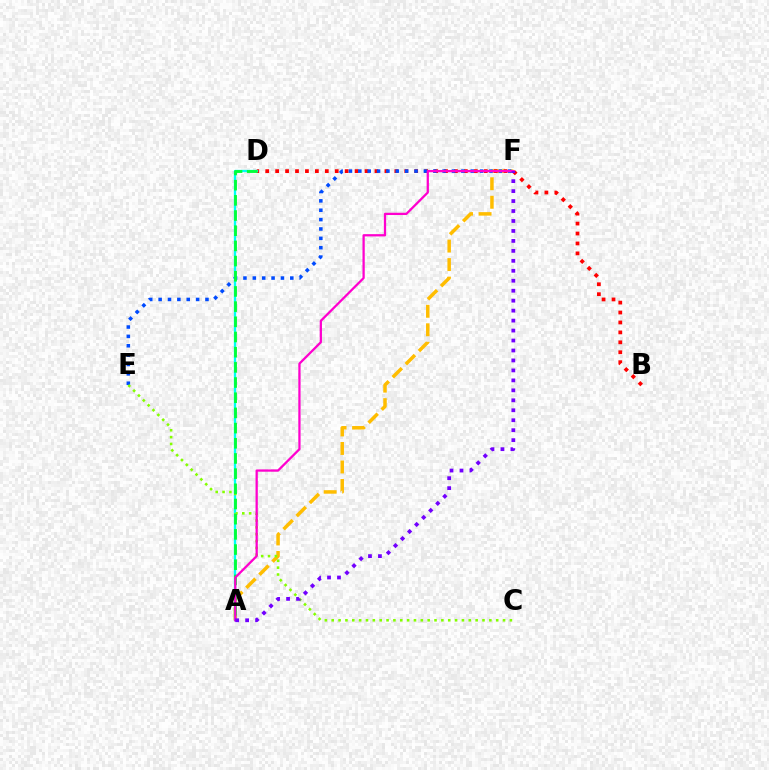{('A', 'F'): [{'color': '#ffbd00', 'line_style': 'dashed', 'thickness': 2.52}, {'color': '#ff00cf', 'line_style': 'solid', 'thickness': 1.63}, {'color': '#7200ff', 'line_style': 'dotted', 'thickness': 2.71}], ('B', 'D'): [{'color': '#ff0000', 'line_style': 'dotted', 'thickness': 2.7}], ('A', 'D'): [{'color': '#00fff6', 'line_style': 'solid', 'thickness': 1.67}, {'color': '#00ff39', 'line_style': 'dashed', 'thickness': 2.06}], ('E', 'F'): [{'color': '#004bff', 'line_style': 'dotted', 'thickness': 2.55}], ('C', 'E'): [{'color': '#84ff00', 'line_style': 'dotted', 'thickness': 1.86}]}